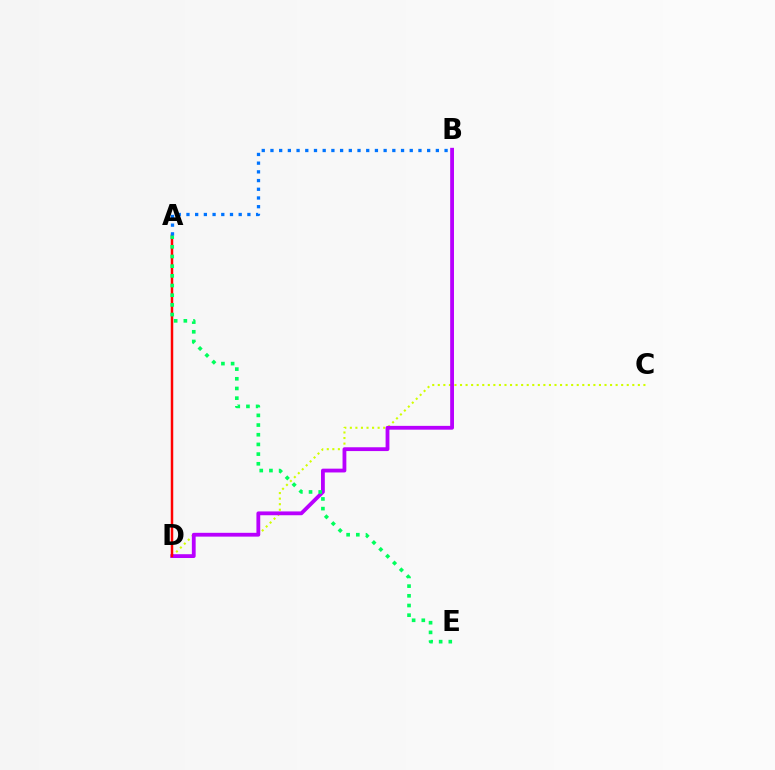{('C', 'D'): [{'color': '#d1ff00', 'line_style': 'dotted', 'thickness': 1.51}], ('B', 'D'): [{'color': '#b900ff', 'line_style': 'solid', 'thickness': 2.74}], ('A', 'D'): [{'color': '#ff0000', 'line_style': 'solid', 'thickness': 1.79}], ('A', 'E'): [{'color': '#00ff5c', 'line_style': 'dotted', 'thickness': 2.63}], ('A', 'B'): [{'color': '#0074ff', 'line_style': 'dotted', 'thickness': 2.37}]}